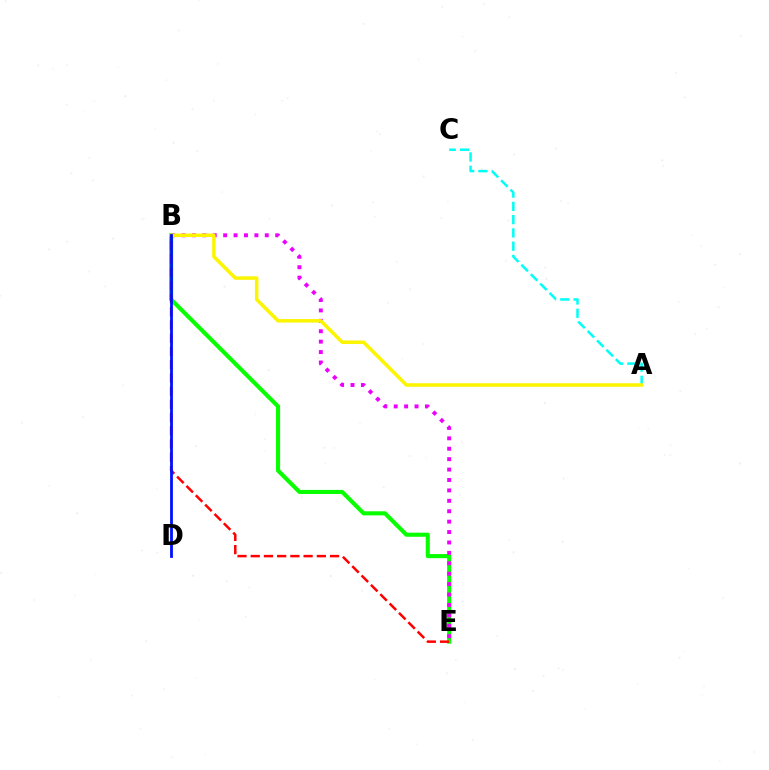{('A', 'C'): [{'color': '#00fff6', 'line_style': 'dashed', 'thickness': 1.8}], ('B', 'E'): [{'color': '#08ff00', 'line_style': 'solid', 'thickness': 2.95}, {'color': '#ee00ff', 'line_style': 'dotted', 'thickness': 2.83}, {'color': '#ff0000', 'line_style': 'dashed', 'thickness': 1.8}], ('A', 'B'): [{'color': '#fcf500', 'line_style': 'solid', 'thickness': 2.52}], ('B', 'D'): [{'color': '#0010ff', 'line_style': 'solid', 'thickness': 2.01}]}